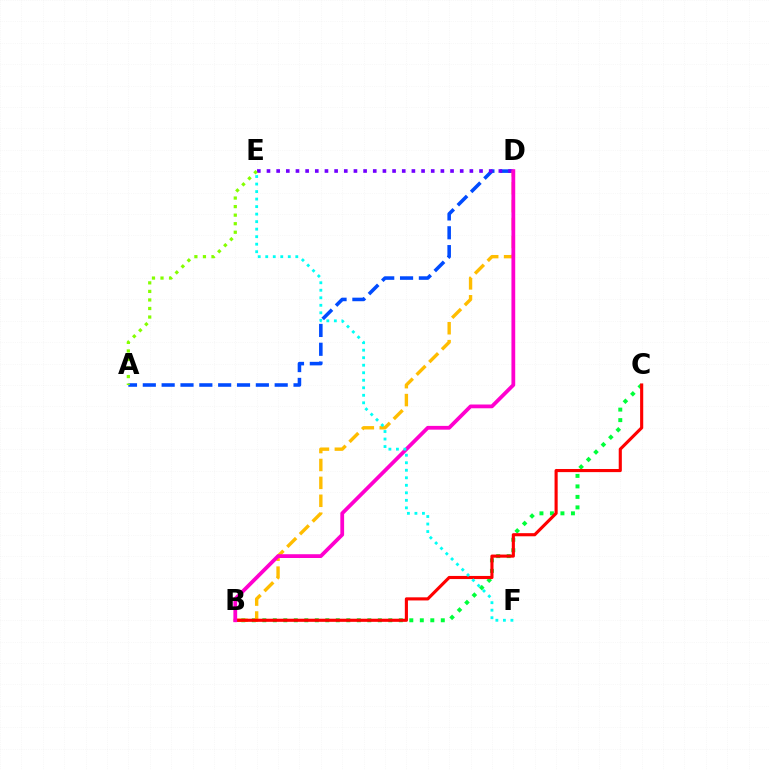{('B', 'C'): [{'color': '#00ff39', 'line_style': 'dotted', 'thickness': 2.85}, {'color': '#ff0000', 'line_style': 'solid', 'thickness': 2.25}], ('A', 'D'): [{'color': '#004bff', 'line_style': 'dashed', 'thickness': 2.56}], ('D', 'E'): [{'color': '#7200ff', 'line_style': 'dotted', 'thickness': 2.62}], ('B', 'D'): [{'color': '#ffbd00', 'line_style': 'dashed', 'thickness': 2.43}, {'color': '#ff00cf', 'line_style': 'solid', 'thickness': 2.72}], ('E', 'F'): [{'color': '#00fff6', 'line_style': 'dotted', 'thickness': 2.04}], ('A', 'E'): [{'color': '#84ff00', 'line_style': 'dotted', 'thickness': 2.32}]}